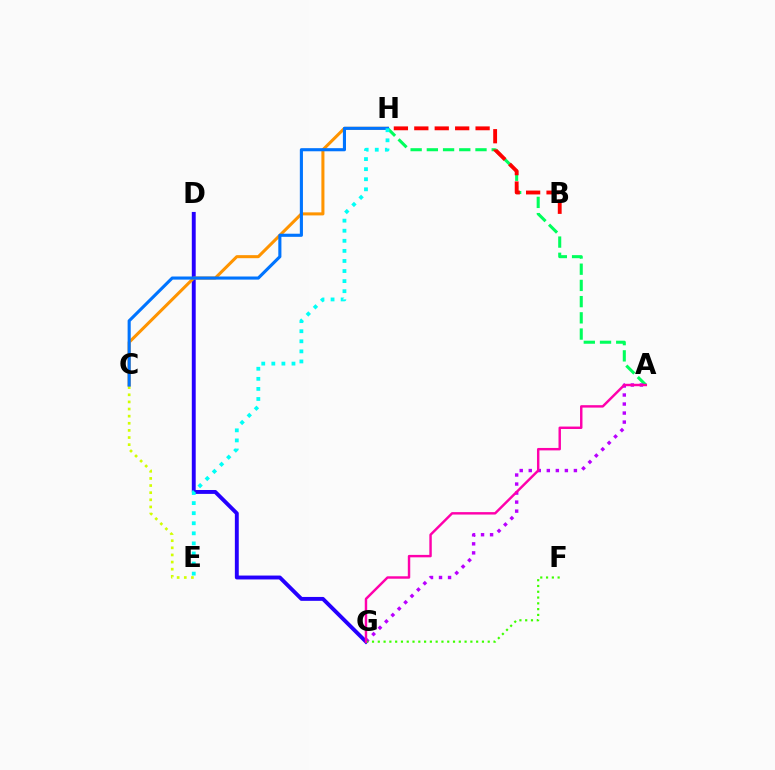{('A', 'H'): [{'color': '#00ff5c', 'line_style': 'dashed', 'thickness': 2.2}], ('B', 'H'): [{'color': '#ff0000', 'line_style': 'dashed', 'thickness': 2.77}], ('A', 'G'): [{'color': '#b900ff', 'line_style': 'dotted', 'thickness': 2.45}, {'color': '#ff00ac', 'line_style': 'solid', 'thickness': 1.75}], ('D', 'G'): [{'color': '#2500ff', 'line_style': 'solid', 'thickness': 2.8}], ('F', 'G'): [{'color': '#3dff00', 'line_style': 'dotted', 'thickness': 1.57}], ('C', 'E'): [{'color': '#d1ff00', 'line_style': 'dotted', 'thickness': 1.94}], ('C', 'H'): [{'color': '#ff9400', 'line_style': 'solid', 'thickness': 2.19}, {'color': '#0074ff', 'line_style': 'solid', 'thickness': 2.24}], ('E', 'H'): [{'color': '#00fff6', 'line_style': 'dotted', 'thickness': 2.74}]}